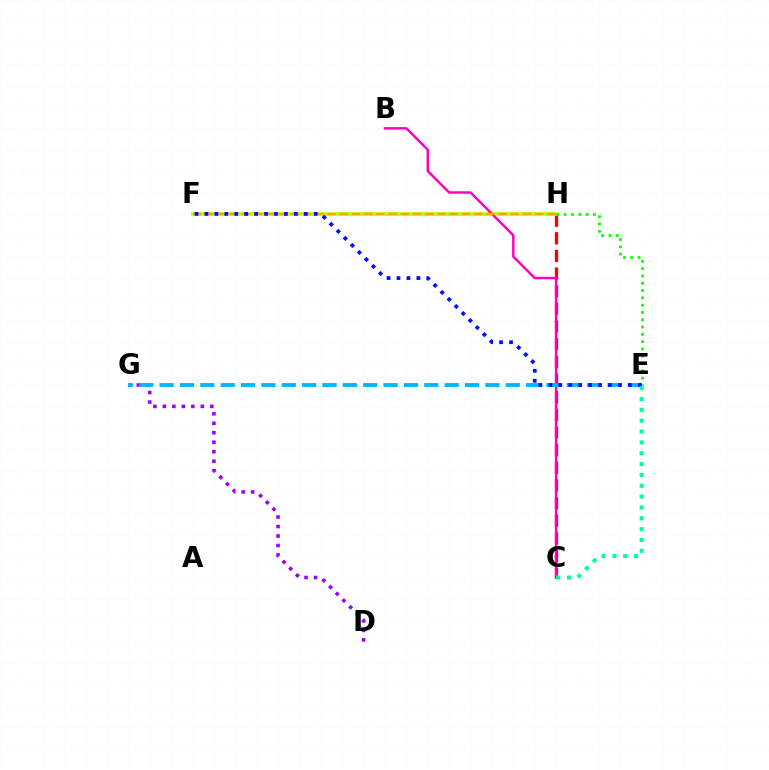{('C', 'H'): [{'color': '#ff0000', 'line_style': 'dashed', 'thickness': 2.4}], ('D', 'G'): [{'color': '#9b00ff', 'line_style': 'dotted', 'thickness': 2.58}], ('F', 'H'): [{'color': '#b3ff00', 'line_style': 'solid', 'thickness': 2.63}, {'color': '#ffa500', 'line_style': 'dashed', 'thickness': 1.66}], ('E', 'H'): [{'color': '#08ff00', 'line_style': 'dotted', 'thickness': 1.98}], ('B', 'C'): [{'color': '#ff00bd', 'line_style': 'solid', 'thickness': 1.76}], ('E', 'G'): [{'color': '#00b5ff', 'line_style': 'dashed', 'thickness': 2.77}], ('E', 'F'): [{'color': '#0010ff', 'line_style': 'dotted', 'thickness': 2.7}], ('C', 'E'): [{'color': '#00ff9d', 'line_style': 'dotted', 'thickness': 2.95}]}